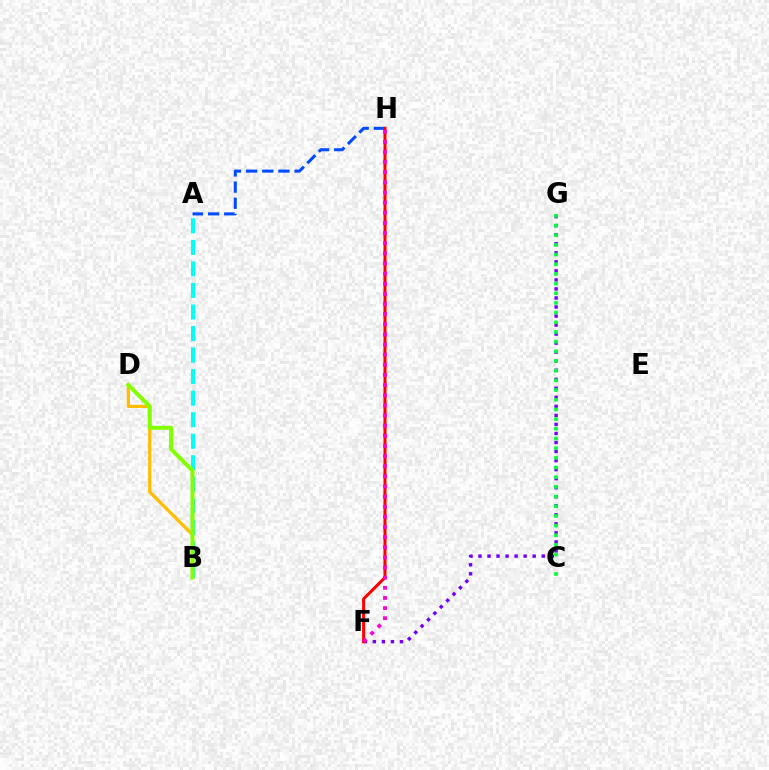{('B', 'D'): [{'color': '#ffbd00', 'line_style': 'solid', 'thickness': 2.29}, {'color': '#84ff00', 'line_style': 'solid', 'thickness': 2.89}], ('F', 'G'): [{'color': '#7200ff', 'line_style': 'dotted', 'thickness': 2.45}], ('C', 'G'): [{'color': '#00ff39', 'line_style': 'dotted', 'thickness': 2.63}], ('A', 'H'): [{'color': '#004bff', 'line_style': 'dashed', 'thickness': 2.2}], ('F', 'H'): [{'color': '#ff0000', 'line_style': 'solid', 'thickness': 2.18}, {'color': '#ff00cf', 'line_style': 'dotted', 'thickness': 2.75}], ('A', 'B'): [{'color': '#00fff6', 'line_style': 'dashed', 'thickness': 2.93}]}